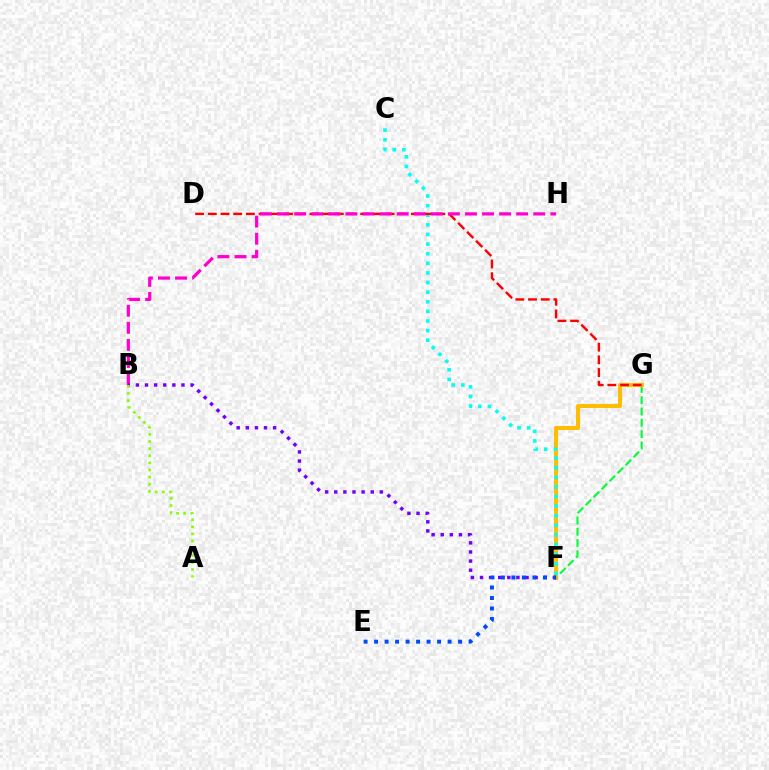{('F', 'G'): [{'color': '#00ff39', 'line_style': 'dashed', 'thickness': 1.53}, {'color': '#ffbd00', 'line_style': 'solid', 'thickness': 2.91}], ('C', 'F'): [{'color': '#00fff6', 'line_style': 'dotted', 'thickness': 2.61}], ('D', 'G'): [{'color': '#ff0000', 'line_style': 'dashed', 'thickness': 1.72}], ('B', 'H'): [{'color': '#ff00cf', 'line_style': 'dashed', 'thickness': 2.32}], ('B', 'F'): [{'color': '#7200ff', 'line_style': 'dotted', 'thickness': 2.48}], ('E', 'F'): [{'color': '#004bff', 'line_style': 'dotted', 'thickness': 2.85}], ('A', 'B'): [{'color': '#84ff00', 'line_style': 'dotted', 'thickness': 1.93}]}